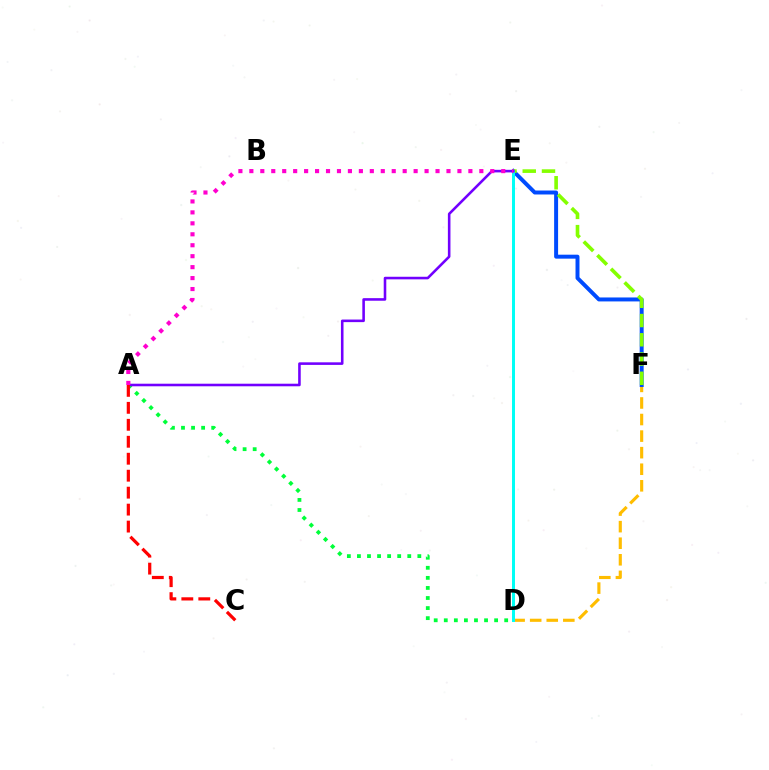{('D', 'F'): [{'color': '#ffbd00', 'line_style': 'dashed', 'thickness': 2.25}], ('E', 'F'): [{'color': '#004bff', 'line_style': 'solid', 'thickness': 2.85}, {'color': '#84ff00', 'line_style': 'dashed', 'thickness': 2.61}], ('A', 'D'): [{'color': '#00ff39', 'line_style': 'dotted', 'thickness': 2.74}], ('D', 'E'): [{'color': '#00fff6', 'line_style': 'solid', 'thickness': 2.14}], ('A', 'E'): [{'color': '#7200ff', 'line_style': 'solid', 'thickness': 1.86}, {'color': '#ff00cf', 'line_style': 'dotted', 'thickness': 2.98}], ('A', 'C'): [{'color': '#ff0000', 'line_style': 'dashed', 'thickness': 2.3}]}